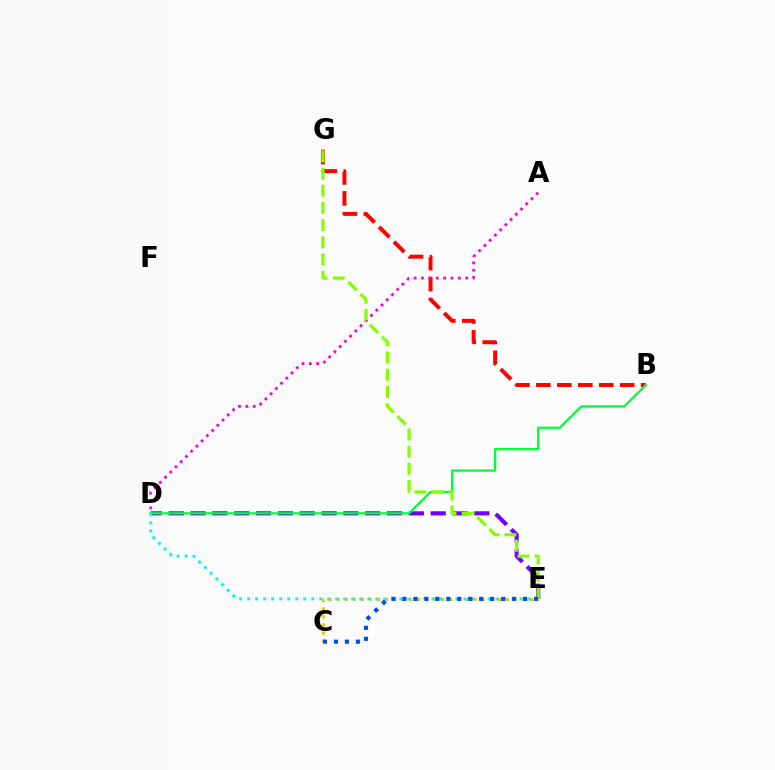{('B', 'G'): [{'color': '#ff0000', 'line_style': 'dashed', 'thickness': 2.85}], ('C', 'E'): [{'color': '#ffbd00', 'line_style': 'dotted', 'thickness': 2.19}, {'color': '#004bff', 'line_style': 'dotted', 'thickness': 2.98}], ('D', 'E'): [{'color': '#7200ff', 'line_style': 'dashed', 'thickness': 2.97}, {'color': '#00fff6', 'line_style': 'dotted', 'thickness': 2.18}], ('B', 'D'): [{'color': '#00ff39', 'line_style': 'solid', 'thickness': 1.65}], ('A', 'D'): [{'color': '#ff00cf', 'line_style': 'dotted', 'thickness': 2.0}], ('E', 'G'): [{'color': '#84ff00', 'line_style': 'dashed', 'thickness': 2.33}]}